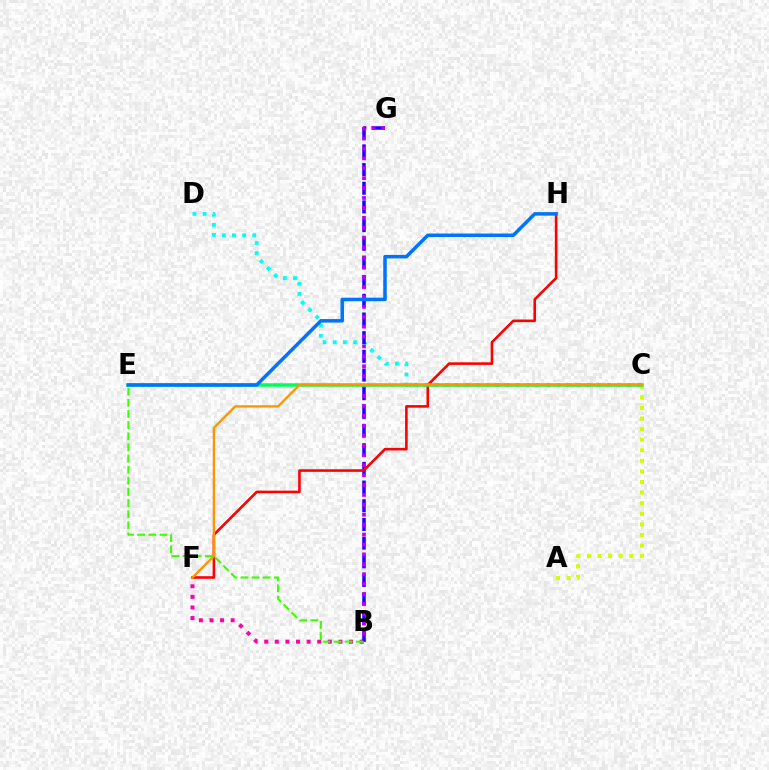{('C', 'D'): [{'color': '#00fff6', 'line_style': 'dotted', 'thickness': 2.76}], ('A', 'C'): [{'color': '#d1ff00', 'line_style': 'dotted', 'thickness': 2.88}], ('B', 'F'): [{'color': '#ff00ac', 'line_style': 'dotted', 'thickness': 2.88}], ('B', 'G'): [{'color': '#2500ff', 'line_style': 'dashed', 'thickness': 2.54}, {'color': '#b900ff', 'line_style': 'dotted', 'thickness': 2.69}], ('F', 'H'): [{'color': '#ff0000', 'line_style': 'solid', 'thickness': 1.86}], ('C', 'E'): [{'color': '#00ff5c', 'line_style': 'solid', 'thickness': 2.53}], ('C', 'F'): [{'color': '#ff9400', 'line_style': 'solid', 'thickness': 1.67}], ('B', 'E'): [{'color': '#3dff00', 'line_style': 'dashed', 'thickness': 1.51}], ('E', 'H'): [{'color': '#0074ff', 'line_style': 'solid', 'thickness': 2.53}]}